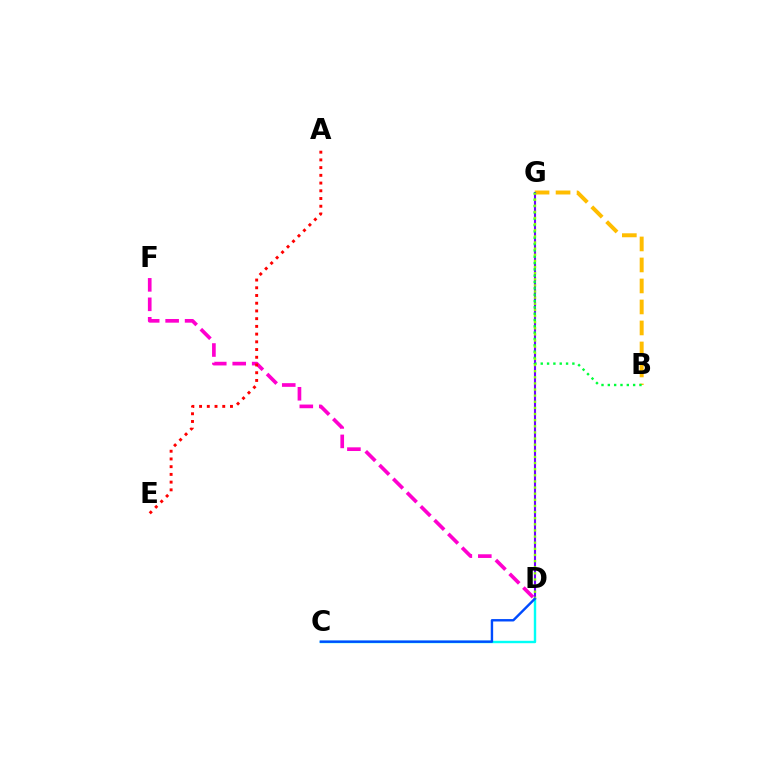{('B', 'G'): [{'color': '#ffbd00', 'line_style': 'dashed', 'thickness': 2.85}, {'color': '#00ff39', 'line_style': 'dotted', 'thickness': 1.72}], ('D', 'G'): [{'color': '#7200ff', 'line_style': 'solid', 'thickness': 1.51}, {'color': '#84ff00', 'line_style': 'dotted', 'thickness': 1.66}], ('D', 'F'): [{'color': '#ff00cf', 'line_style': 'dashed', 'thickness': 2.64}], ('C', 'D'): [{'color': '#00fff6', 'line_style': 'solid', 'thickness': 1.74}, {'color': '#004bff', 'line_style': 'solid', 'thickness': 1.73}], ('A', 'E'): [{'color': '#ff0000', 'line_style': 'dotted', 'thickness': 2.1}]}